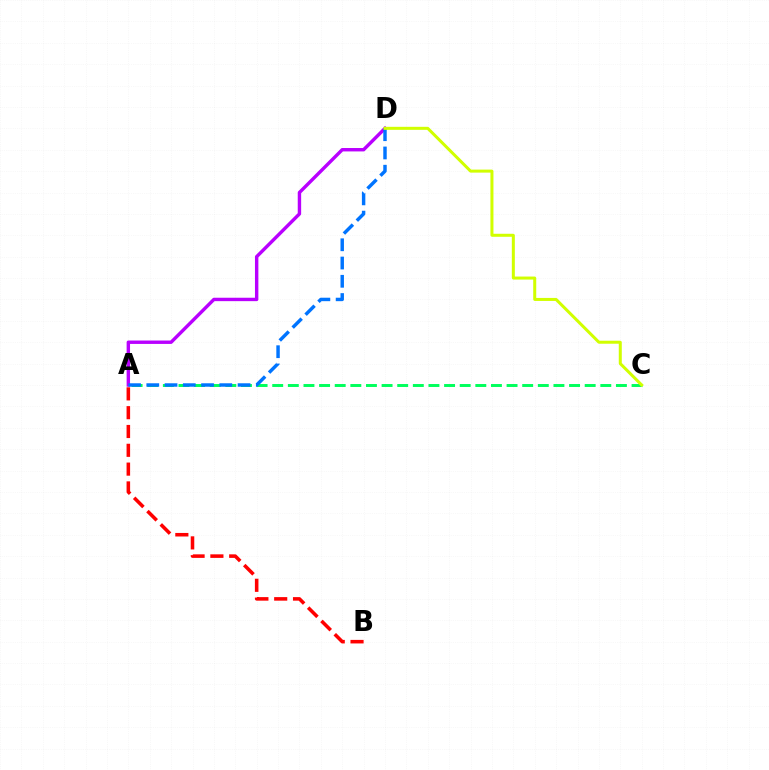{('A', 'C'): [{'color': '#00ff5c', 'line_style': 'dashed', 'thickness': 2.12}], ('A', 'D'): [{'color': '#b900ff', 'line_style': 'solid', 'thickness': 2.45}, {'color': '#0074ff', 'line_style': 'dashed', 'thickness': 2.48}], ('C', 'D'): [{'color': '#d1ff00', 'line_style': 'solid', 'thickness': 2.17}], ('A', 'B'): [{'color': '#ff0000', 'line_style': 'dashed', 'thickness': 2.56}]}